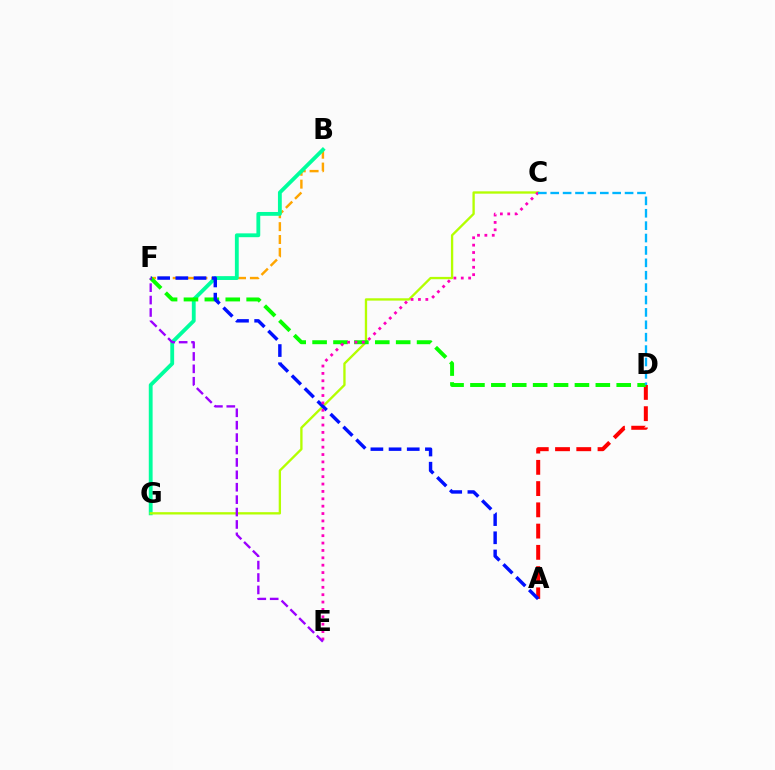{('A', 'D'): [{'color': '#ff0000', 'line_style': 'dashed', 'thickness': 2.89}], ('B', 'F'): [{'color': '#ffa500', 'line_style': 'dashed', 'thickness': 1.75}], ('B', 'G'): [{'color': '#00ff9d', 'line_style': 'solid', 'thickness': 2.76}], ('C', 'G'): [{'color': '#b3ff00', 'line_style': 'solid', 'thickness': 1.68}], ('D', 'F'): [{'color': '#08ff00', 'line_style': 'dashed', 'thickness': 2.84}], ('A', 'F'): [{'color': '#0010ff', 'line_style': 'dashed', 'thickness': 2.47}], ('C', 'E'): [{'color': '#ff00bd', 'line_style': 'dotted', 'thickness': 2.0}], ('C', 'D'): [{'color': '#00b5ff', 'line_style': 'dashed', 'thickness': 1.68}], ('E', 'F'): [{'color': '#9b00ff', 'line_style': 'dashed', 'thickness': 1.69}]}